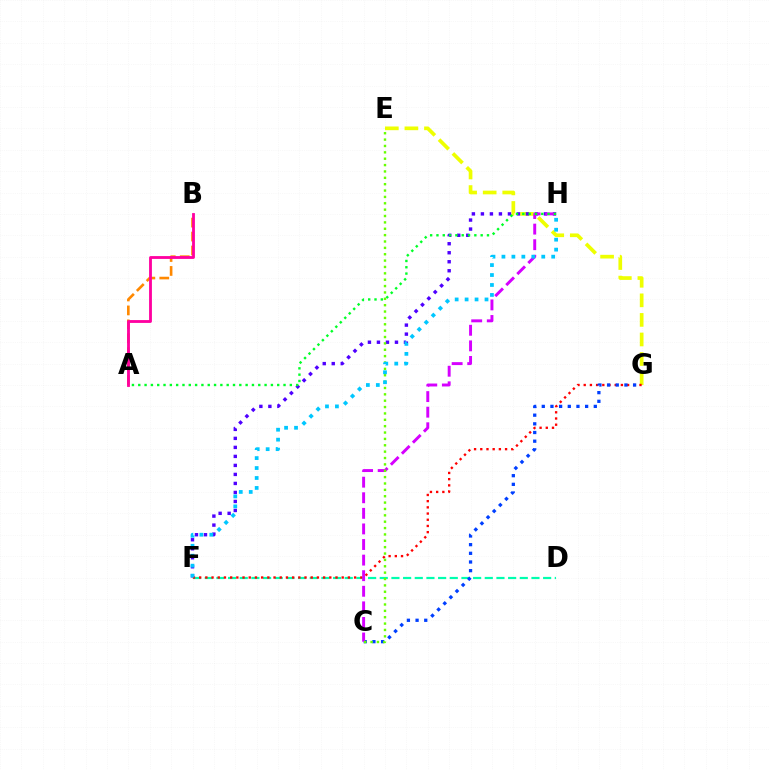{('A', 'B'): [{'color': '#ff8800', 'line_style': 'dashed', 'thickness': 1.89}, {'color': '#ff00a0', 'line_style': 'solid', 'thickness': 2.03}], ('E', 'G'): [{'color': '#eeff00', 'line_style': 'dashed', 'thickness': 2.66}], ('D', 'F'): [{'color': '#00ffaf', 'line_style': 'dashed', 'thickness': 1.59}], ('F', 'H'): [{'color': '#4f00ff', 'line_style': 'dotted', 'thickness': 2.45}, {'color': '#00c7ff', 'line_style': 'dotted', 'thickness': 2.7}], ('F', 'G'): [{'color': '#ff0000', 'line_style': 'dotted', 'thickness': 1.68}], ('C', 'G'): [{'color': '#003fff', 'line_style': 'dotted', 'thickness': 2.36}], ('C', 'H'): [{'color': '#d600ff', 'line_style': 'dashed', 'thickness': 2.12}], ('C', 'E'): [{'color': '#66ff00', 'line_style': 'dotted', 'thickness': 1.73}], ('A', 'H'): [{'color': '#00ff27', 'line_style': 'dotted', 'thickness': 1.72}]}